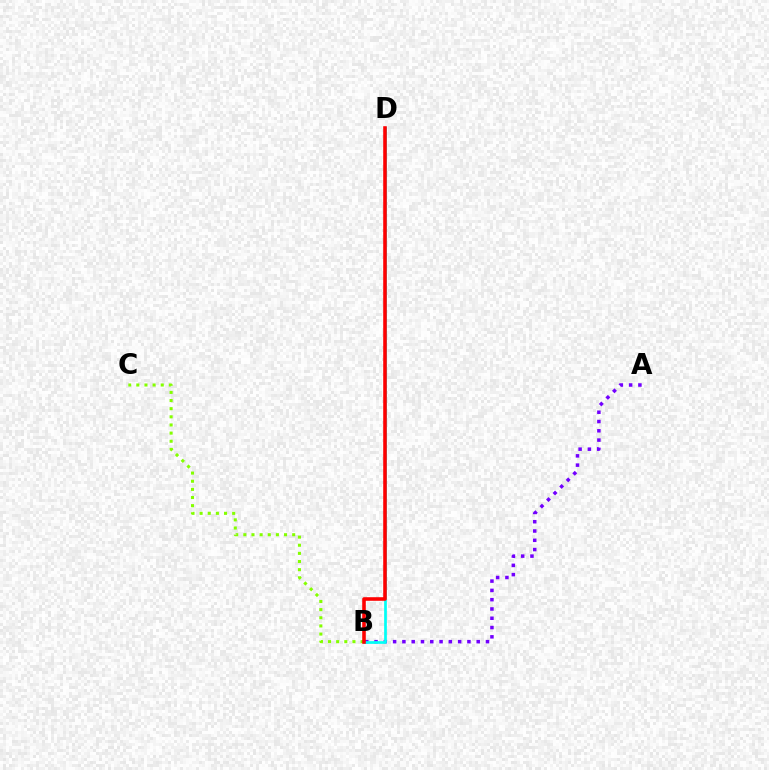{('A', 'B'): [{'color': '#7200ff', 'line_style': 'dotted', 'thickness': 2.52}], ('B', 'C'): [{'color': '#84ff00', 'line_style': 'dotted', 'thickness': 2.21}], ('B', 'D'): [{'color': '#00fff6', 'line_style': 'solid', 'thickness': 1.95}, {'color': '#ff0000', 'line_style': 'solid', 'thickness': 2.58}]}